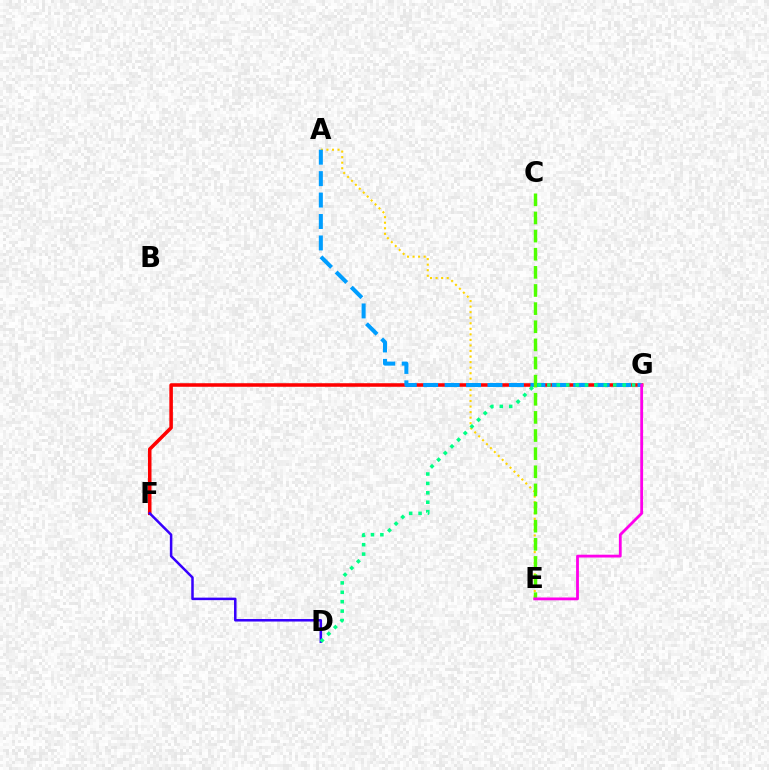{('F', 'G'): [{'color': '#ff0000', 'line_style': 'solid', 'thickness': 2.55}], ('A', 'E'): [{'color': '#ffd500', 'line_style': 'dotted', 'thickness': 1.51}], ('A', 'G'): [{'color': '#009eff', 'line_style': 'dashed', 'thickness': 2.91}], ('D', 'F'): [{'color': '#3700ff', 'line_style': 'solid', 'thickness': 1.81}], ('C', 'E'): [{'color': '#4fff00', 'line_style': 'dashed', 'thickness': 2.46}], ('D', 'G'): [{'color': '#00ff86', 'line_style': 'dotted', 'thickness': 2.56}], ('E', 'G'): [{'color': '#ff00ed', 'line_style': 'solid', 'thickness': 2.02}]}